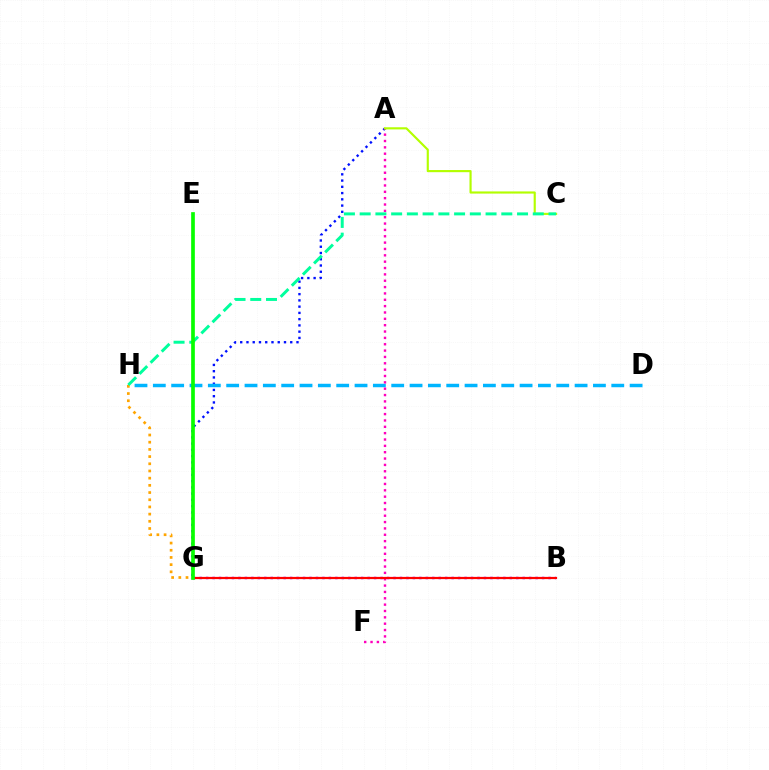{('A', 'G'): [{'color': '#0010ff', 'line_style': 'dotted', 'thickness': 1.7}], ('D', 'H'): [{'color': '#00b5ff', 'line_style': 'dashed', 'thickness': 2.49}], ('A', 'F'): [{'color': '#ff00bd', 'line_style': 'dotted', 'thickness': 1.73}], ('G', 'H'): [{'color': '#ffa500', 'line_style': 'dotted', 'thickness': 1.95}], ('B', 'G'): [{'color': '#9b00ff', 'line_style': 'dotted', 'thickness': 1.76}, {'color': '#ff0000', 'line_style': 'solid', 'thickness': 1.59}], ('A', 'C'): [{'color': '#b3ff00', 'line_style': 'solid', 'thickness': 1.55}], ('C', 'H'): [{'color': '#00ff9d', 'line_style': 'dashed', 'thickness': 2.14}], ('E', 'G'): [{'color': '#08ff00', 'line_style': 'solid', 'thickness': 2.65}]}